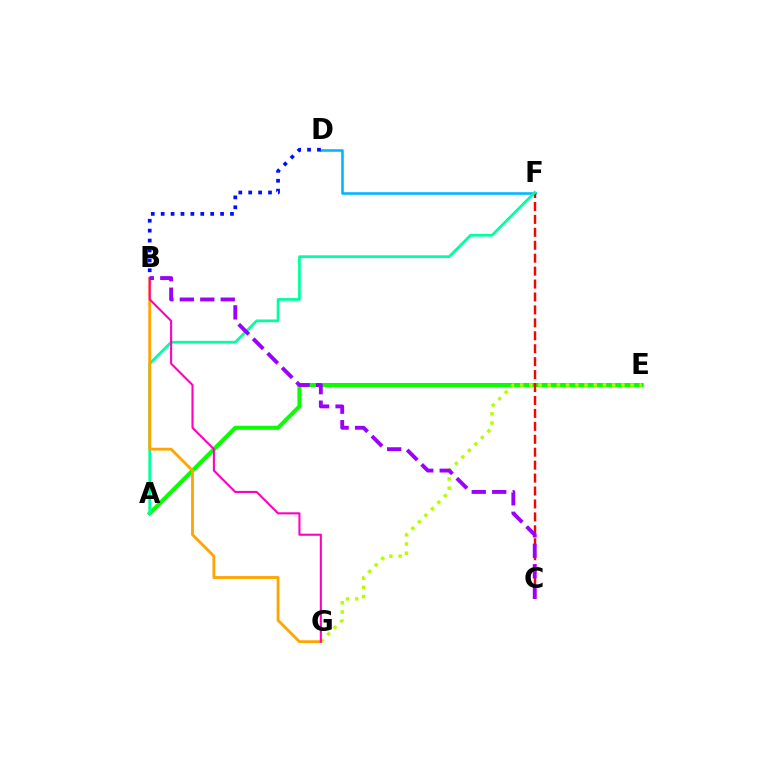{('A', 'E'): [{'color': '#08ff00', 'line_style': 'solid', 'thickness': 2.92}], ('D', 'F'): [{'color': '#00b5ff', 'line_style': 'solid', 'thickness': 1.84}], ('C', 'F'): [{'color': '#ff0000', 'line_style': 'dashed', 'thickness': 1.76}], ('B', 'D'): [{'color': '#0010ff', 'line_style': 'dotted', 'thickness': 2.69}], ('A', 'F'): [{'color': '#00ff9d', 'line_style': 'solid', 'thickness': 1.97}], ('E', 'G'): [{'color': '#b3ff00', 'line_style': 'dotted', 'thickness': 2.5}], ('B', 'G'): [{'color': '#ffa500', 'line_style': 'solid', 'thickness': 2.04}, {'color': '#ff00bd', 'line_style': 'solid', 'thickness': 1.5}], ('B', 'C'): [{'color': '#9b00ff', 'line_style': 'dashed', 'thickness': 2.78}]}